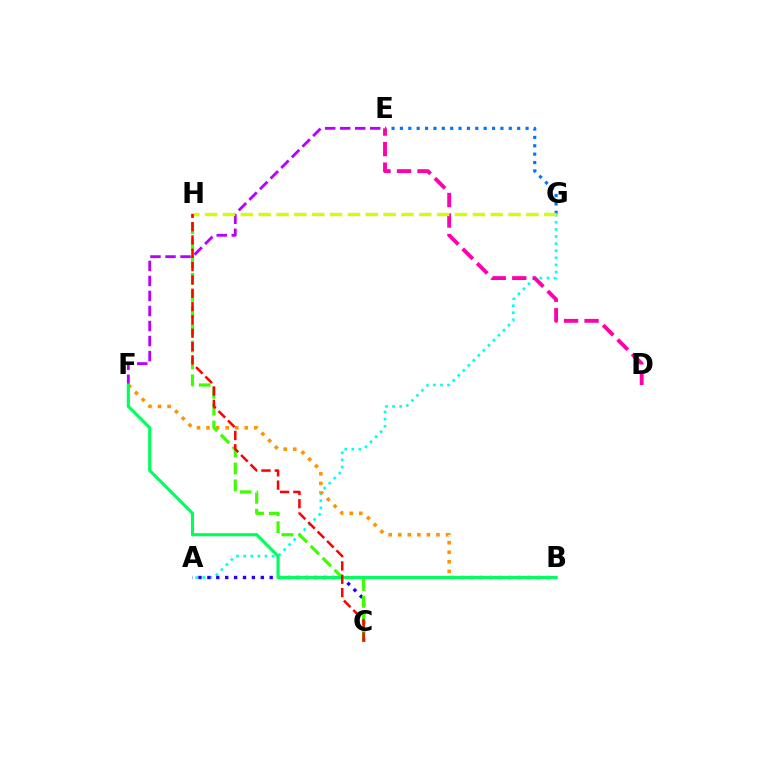{('A', 'G'): [{'color': '#00fff6', 'line_style': 'dotted', 'thickness': 1.93}], ('A', 'C'): [{'color': '#2500ff', 'line_style': 'dotted', 'thickness': 2.42}], ('D', 'E'): [{'color': '#ff00ac', 'line_style': 'dashed', 'thickness': 2.79}], ('B', 'F'): [{'color': '#ff9400', 'line_style': 'dotted', 'thickness': 2.6}, {'color': '#00ff5c', 'line_style': 'solid', 'thickness': 2.26}], ('C', 'H'): [{'color': '#3dff00', 'line_style': 'dashed', 'thickness': 2.3}, {'color': '#ff0000', 'line_style': 'dashed', 'thickness': 1.81}], ('E', 'F'): [{'color': '#b900ff', 'line_style': 'dashed', 'thickness': 2.04}], ('E', 'G'): [{'color': '#0074ff', 'line_style': 'dotted', 'thickness': 2.28}], ('G', 'H'): [{'color': '#d1ff00', 'line_style': 'dashed', 'thickness': 2.42}]}